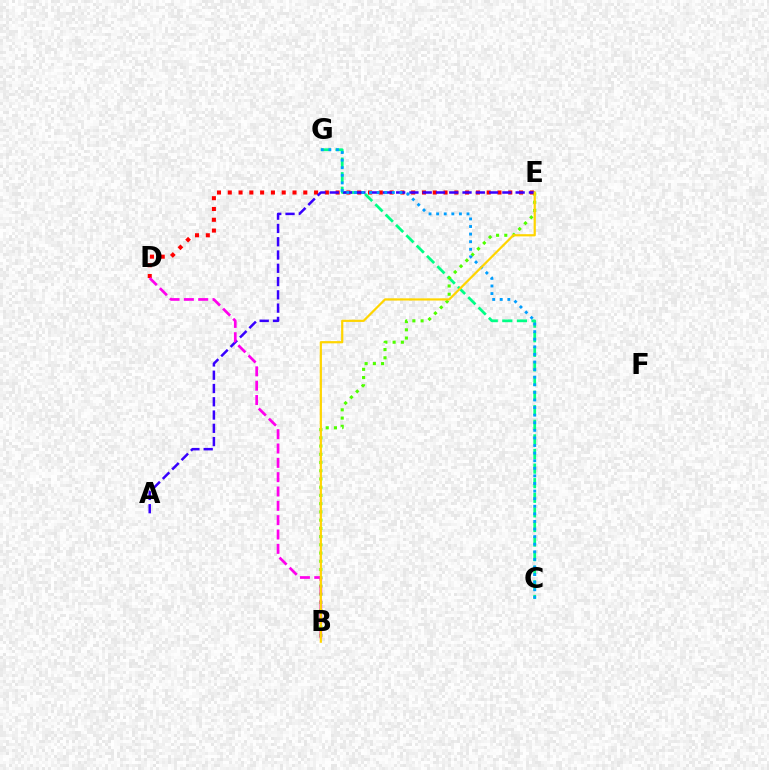{('C', 'G'): [{'color': '#00ff86', 'line_style': 'dashed', 'thickness': 1.98}, {'color': '#009eff', 'line_style': 'dotted', 'thickness': 2.06}], ('B', 'E'): [{'color': '#4fff00', 'line_style': 'dotted', 'thickness': 2.24}, {'color': '#ffd500', 'line_style': 'solid', 'thickness': 1.6}], ('D', 'E'): [{'color': '#ff0000', 'line_style': 'dotted', 'thickness': 2.93}], ('A', 'E'): [{'color': '#3700ff', 'line_style': 'dashed', 'thickness': 1.8}], ('B', 'D'): [{'color': '#ff00ed', 'line_style': 'dashed', 'thickness': 1.95}]}